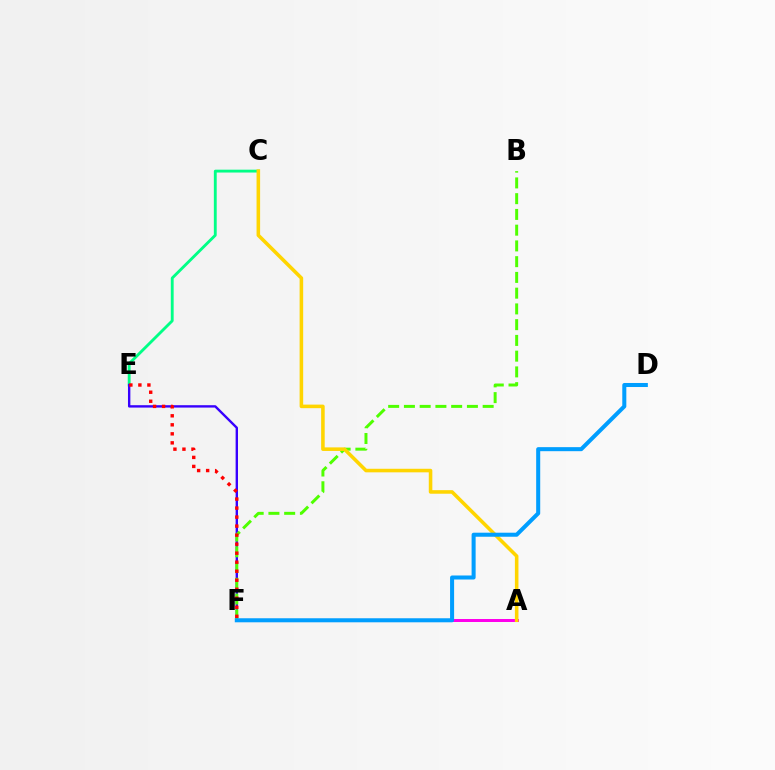{('A', 'F'): [{'color': '#ff00ed', 'line_style': 'solid', 'thickness': 2.16}], ('C', 'E'): [{'color': '#00ff86', 'line_style': 'solid', 'thickness': 2.05}], ('E', 'F'): [{'color': '#3700ff', 'line_style': 'solid', 'thickness': 1.71}, {'color': '#ff0000', 'line_style': 'dotted', 'thickness': 2.45}], ('B', 'F'): [{'color': '#4fff00', 'line_style': 'dashed', 'thickness': 2.14}], ('A', 'C'): [{'color': '#ffd500', 'line_style': 'solid', 'thickness': 2.57}], ('D', 'F'): [{'color': '#009eff', 'line_style': 'solid', 'thickness': 2.91}]}